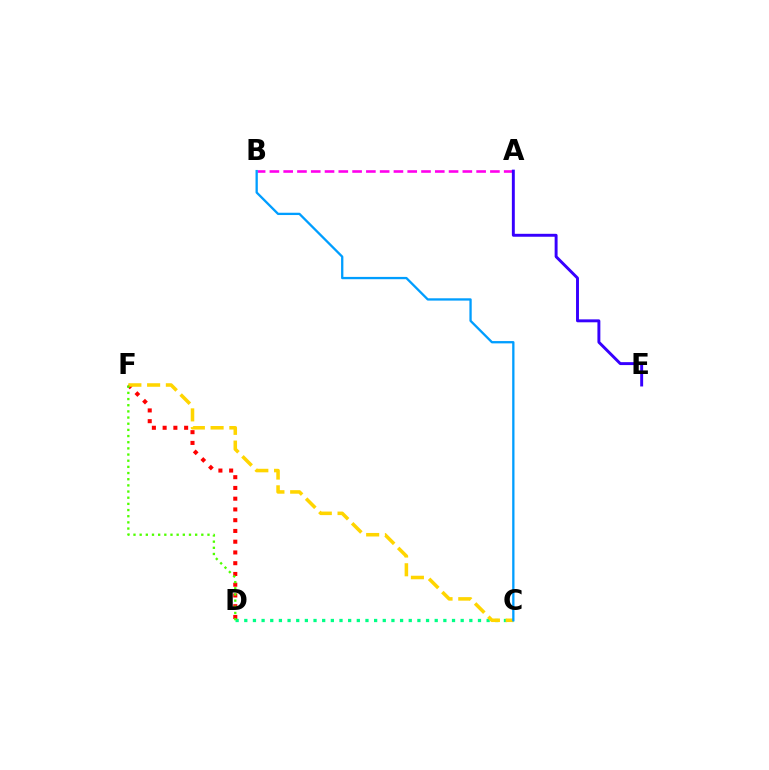{('C', 'D'): [{'color': '#00ff86', 'line_style': 'dotted', 'thickness': 2.35}], ('A', 'B'): [{'color': '#ff00ed', 'line_style': 'dashed', 'thickness': 1.87}], ('D', 'F'): [{'color': '#ff0000', 'line_style': 'dotted', 'thickness': 2.92}, {'color': '#4fff00', 'line_style': 'dotted', 'thickness': 1.68}], ('C', 'F'): [{'color': '#ffd500', 'line_style': 'dashed', 'thickness': 2.55}], ('A', 'E'): [{'color': '#3700ff', 'line_style': 'solid', 'thickness': 2.11}], ('B', 'C'): [{'color': '#009eff', 'line_style': 'solid', 'thickness': 1.66}]}